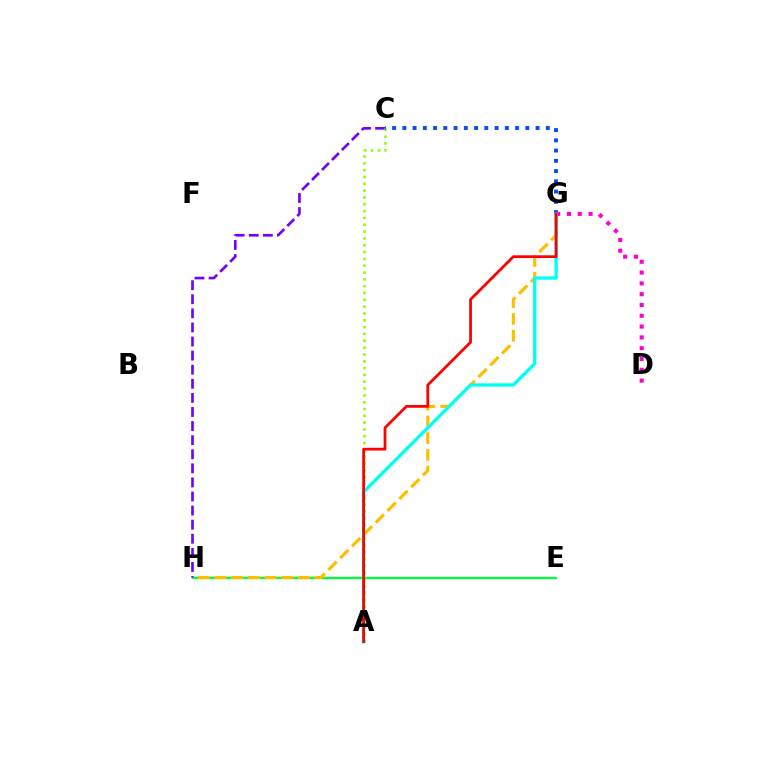{('E', 'H'): [{'color': '#00ff39', 'line_style': 'solid', 'thickness': 1.67}], ('G', 'H'): [{'color': '#ffbd00', 'line_style': 'dashed', 'thickness': 2.27}], ('C', 'H'): [{'color': '#7200ff', 'line_style': 'dashed', 'thickness': 1.91}], ('A', 'C'): [{'color': '#84ff00', 'line_style': 'dotted', 'thickness': 1.85}], ('C', 'G'): [{'color': '#004bff', 'line_style': 'dotted', 'thickness': 2.78}], ('D', 'G'): [{'color': '#ff00cf', 'line_style': 'dotted', 'thickness': 2.94}], ('A', 'G'): [{'color': '#00fff6', 'line_style': 'solid', 'thickness': 2.4}, {'color': '#ff0000', 'line_style': 'solid', 'thickness': 1.99}]}